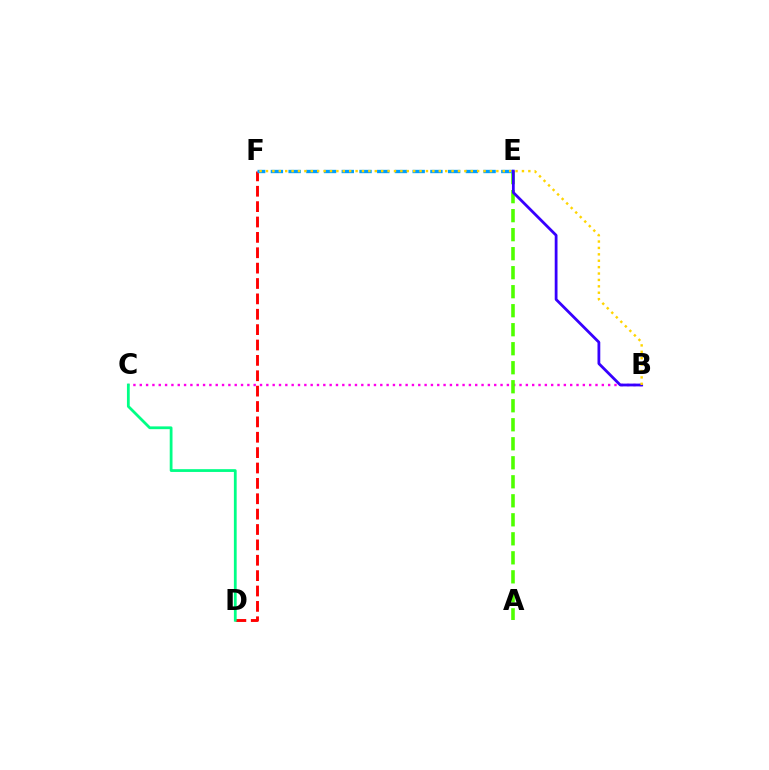{('D', 'F'): [{'color': '#ff0000', 'line_style': 'dashed', 'thickness': 2.09}], ('B', 'C'): [{'color': '#ff00ed', 'line_style': 'dotted', 'thickness': 1.72}], ('A', 'E'): [{'color': '#4fff00', 'line_style': 'dashed', 'thickness': 2.58}], ('C', 'D'): [{'color': '#00ff86', 'line_style': 'solid', 'thickness': 2.0}], ('E', 'F'): [{'color': '#009eff', 'line_style': 'dashed', 'thickness': 2.41}], ('B', 'E'): [{'color': '#3700ff', 'line_style': 'solid', 'thickness': 2.01}], ('B', 'F'): [{'color': '#ffd500', 'line_style': 'dotted', 'thickness': 1.74}]}